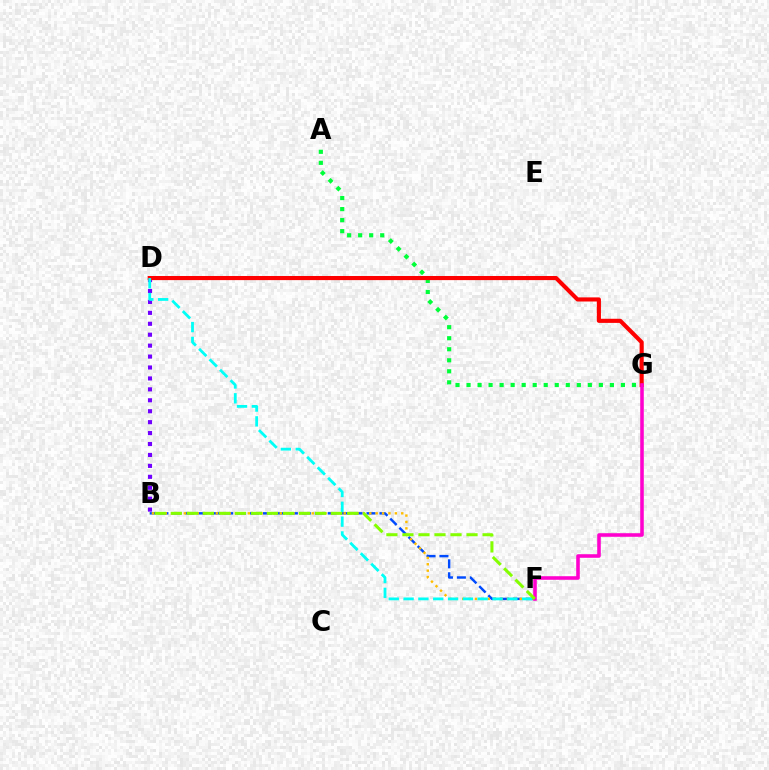{('A', 'G'): [{'color': '#00ff39', 'line_style': 'dotted', 'thickness': 3.0}], ('B', 'D'): [{'color': '#7200ff', 'line_style': 'dotted', 'thickness': 2.97}], ('B', 'F'): [{'color': '#004bff', 'line_style': 'dashed', 'thickness': 1.76}, {'color': '#ffbd00', 'line_style': 'dotted', 'thickness': 1.74}, {'color': '#84ff00', 'line_style': 'dashed', 'thickness': 2.18}], ('D', 'G'): [{'color': '#ff0000', 'line_style': 'solid', 'thickness': 2.96}], ('D', 'F'): [{'color': '#00fff6', 'line_style': 'dashed', 'thickness': 2.01}], ('F', 'G'): [{'color': '#ff00cf', 'line_style': 'solid', 'thickness': 2.57}]}